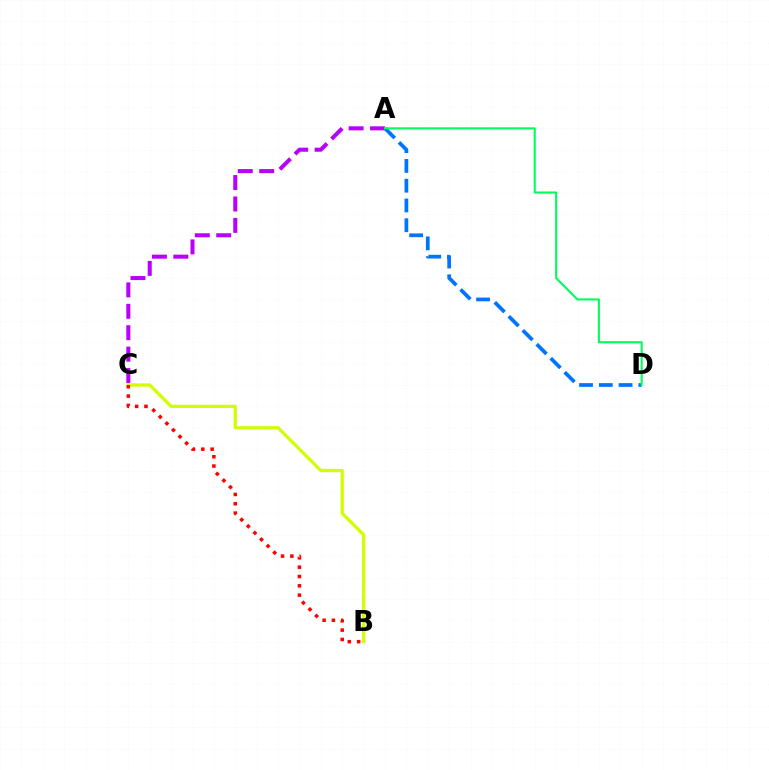{('A', 'C'): [{'color': '#b900ff', 'line_style': 'dashed', 'thickness': 2.91}], ('B', 'C'): [{'color': '#d1ff00', 'line_style': 'solid', 'thickness': 2.36}, {'color': '#ff0000', 'line_style': 'dotted', 'thickness': 2.53}], ('A', 'D'): [{'color': '#0074ff', 'line_style': 'dashed', 'thickness': 2.69}, {'color': '#00ff5c', 'line_style': 'solid', 'thickness': 1.5}]}